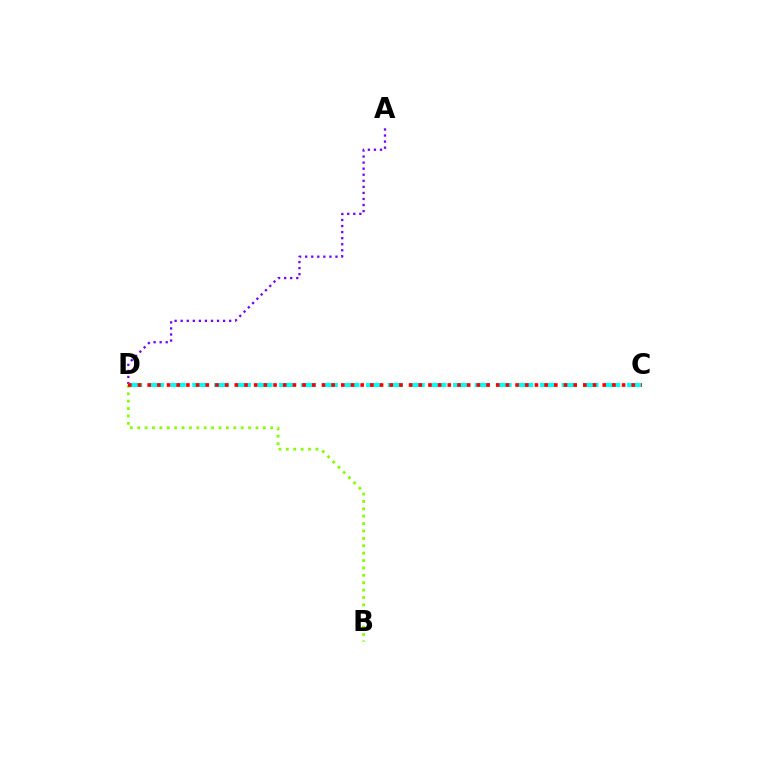{('A', 'D'): [{'color': '#7200ff', 'line_style': 'dotted', 'thickness': 1.65}], ('B', 'D'): [{'color': '#84ff00', 'line_style': 'dotted', 'thickness': 2.01}], ('C', 'D'): [{'color': '#00fff6', 'line_style': 'dashed', 'thickness': 2.95}, {'color': '#ff0000', 'line_style': 'dotted', 'thickness': 2.63}]}